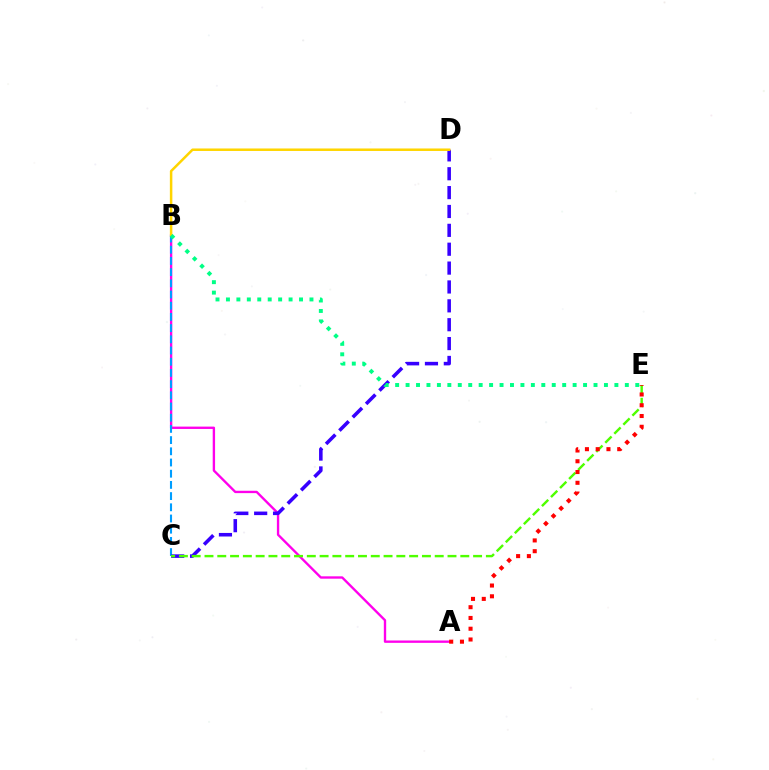{('A', 'B'): [{'color': '#ff00ed', 'line_style': 'solid', 'thickness': 1.7}], ('B', 'C'): [{'color': '#009eff', 'line_style': 'dashed', 'thickness': 1.52}], ('C', 'D'): [{'color': '#3700ff', 'line_style': 'dashed', 'thickness': 2.56}], ('B', 'D'): [{'color': '#ffd500', 'line_style': 'solid', 'thickness': 1.8}], ('C', 'E'): [{'color': '#4fff00', 'line_style': 'dashed', 'thickness': 1.74}], ('A', 'E'): [{'color': '#ff0000', 'line_style': 'dotted', 'thickness': 2.92}], ('B', 'E'): [{'color': '#00ff86', 'line_style': 'dotted', 'thickness': 2.84}]}